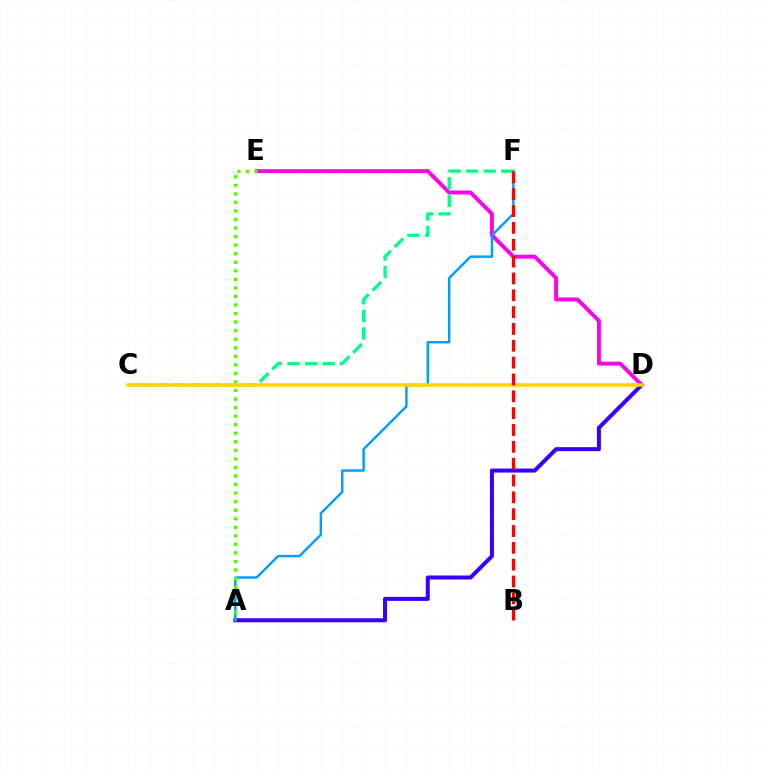{('D', 'E'): [{'color': '#ff00ed', 'line_style': 'solid', 'thickness': 2.82}], ('A', 'D'): [{'color': '#3700ff', 'line_style': 'solid', 'thickness': 2.89}], ('A', 'F'): [{'color': '#009eff', 'line_style': 'solid', 'thickness': 1.75}], ('C', 'F'): [{'color': '#00ff86', 'line_style': 'dashed', 'thickness': 2.38}], ('A', 'E'): [{'color': '#4fff00', 'line_style': 'dotted', 'thickness': 2.32}], ('C', 'D'): [{'color': '#ffd500', 'line_style': 'solid', 'thickness': 2.55}], ('B', 'F'): [{'color': '#ff0000', 'line_style': 'dashed', 'thickness': 2.29}]}